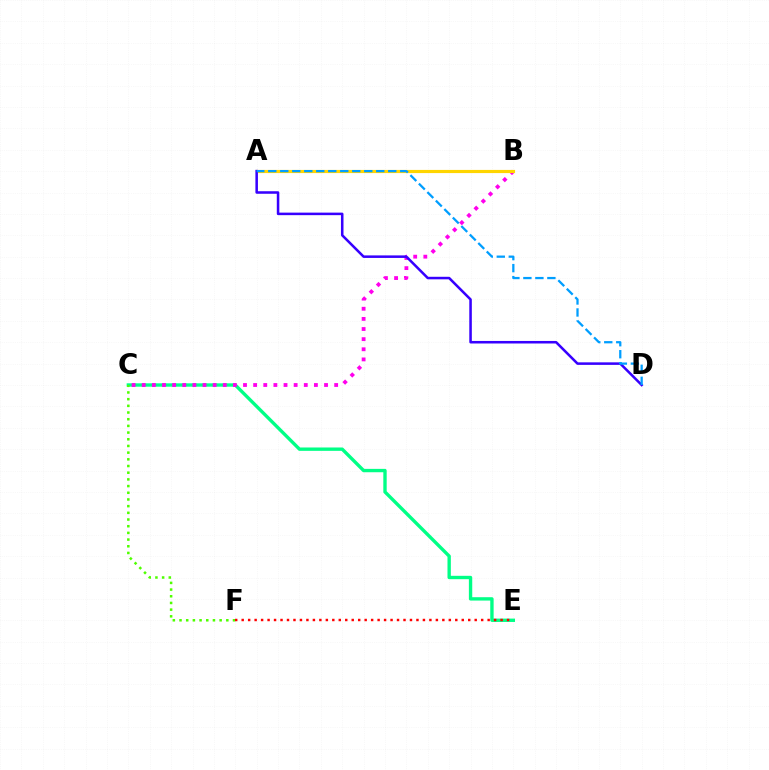{('C', 'E'): [{'color': '#00ff86', 'line_style': 'solid', 'thickness': 2.42}], ('C', 'F'): [{'color': '#4fff00', 'line_style': 'dotted', 'thickness': 1.82}], ('B', 'C'): [{'color': '#ff00ed', 'line_style': 'dotted', 'thickness': 2.75}], ('A', 'B'): [{'color': '#ffd500', 'line_style': 'solid', 'thickness': 2.28}], ('A', 'D'): [{'color': '#3700ff', 'line_style': 'solid', 'thickness': 1.83}, {'color': '#009eff', 'line_style': 'dashed', 'thickness': 1.63}], ('E', 'F'): [{'color': '#ff0000', 'line_style': 'dotted', 'thickness': 1.76}]}